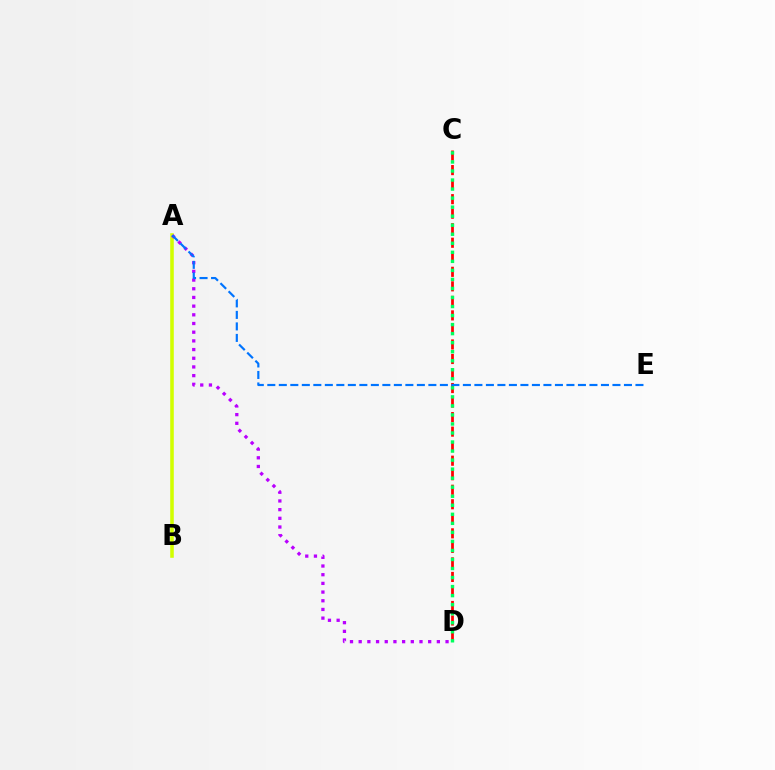{('A', 'B'): [{'color': '#d1ff00', 'line_style': 'solid', 'thickness': 2.56}], ('C', 'D'): [{'color': '#ff0000', 'line_style': 'dashed', 'thickness': 1.97}, {'color': '#00ff5c', 'line_style': 'dotted', 'thickness': 2.45}], ('A', 'D'): [{'color': '#b900ff', 'line_style': 'dotted', 'thickness': 2.36}], ('A', 'E'): [{'color': '#0074ff', 'line_style': 'dashed', 'thickness': 1.56}]}